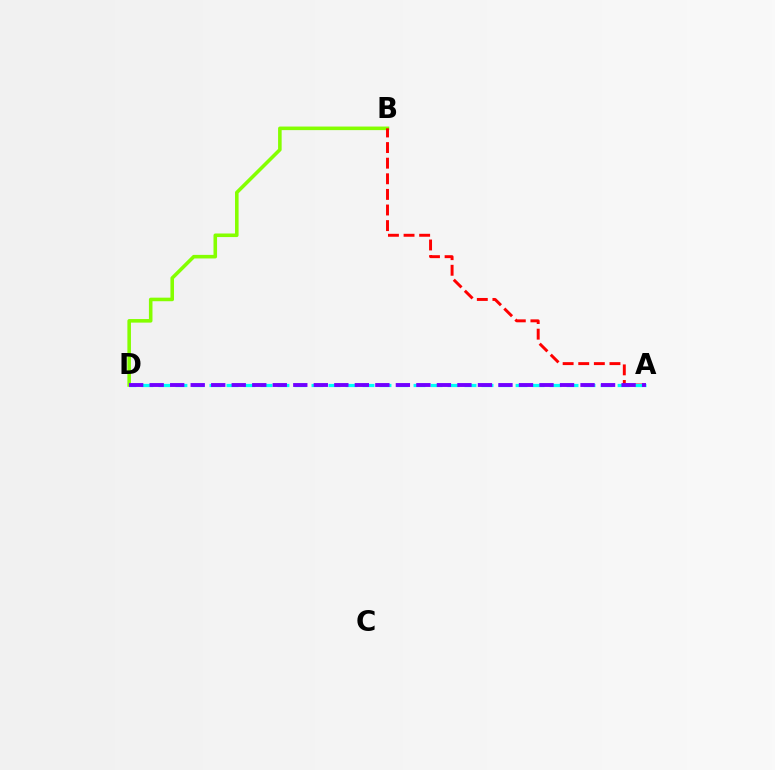{('B', 'D'): [{'color': '#84ff00', 'line_style': 'solid', 'thickness': 2.57}], ('A', 'B'): [{'color': '#ff0000', 'line_style': 'dashed', 'thickness': 2.12}], ('A', 'D'): [{'color': '#00fff6', 'line_style': 'dashed', 'thickness': 2.31}, {'color': '#7200ff', 'line_style': 'dashed', 'thickness': 2.79}]}